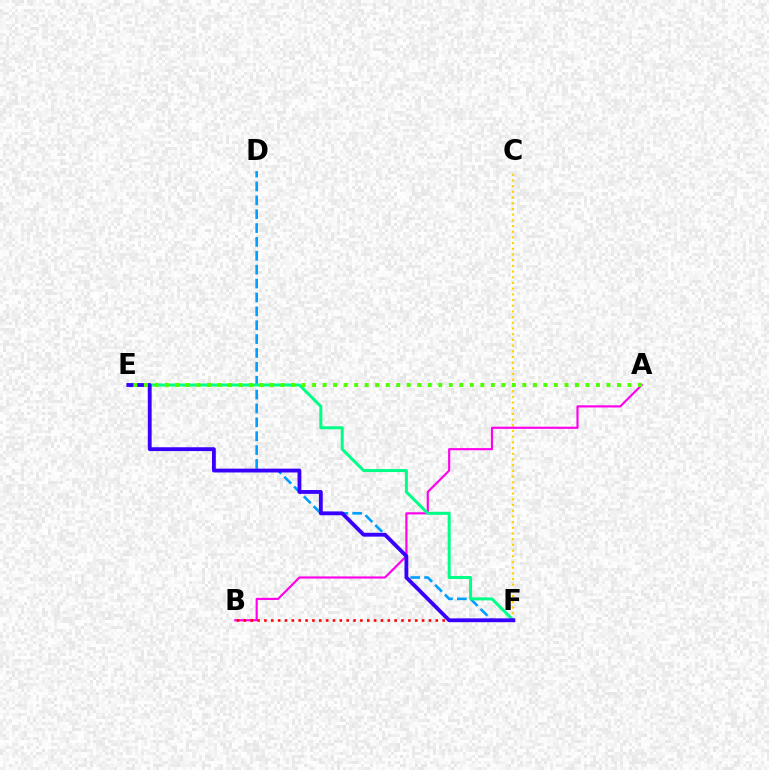{('C', 'F'): [{'color': '#ffd500', 'line_style': 'dotted', 'thickness': 1.55}], ('D', 'F'): [{'color': '#009eff', 'line_style': 'dashed', 'thickness': 1.88}], ('A', 'B'): [{'color': '#ff00ed', 'line_style': 'solid', 'thickness': 1.55}], ('B', 'F'): [{'color': '#ff0000', 'line_style': 'dotted', 'thickness': 1.86}], ('E', 'F'): [{'color': '#00ff86', 'line_style': 'solid', 'thickness': 2.16}, {'color': '#3700ff', 'line_style': 'solid', 'thickness': 2.75}], ('A', 'E'): [{'color': '#4fff00', 'line_style': 'dotted', 'thickness': 2.86}]}